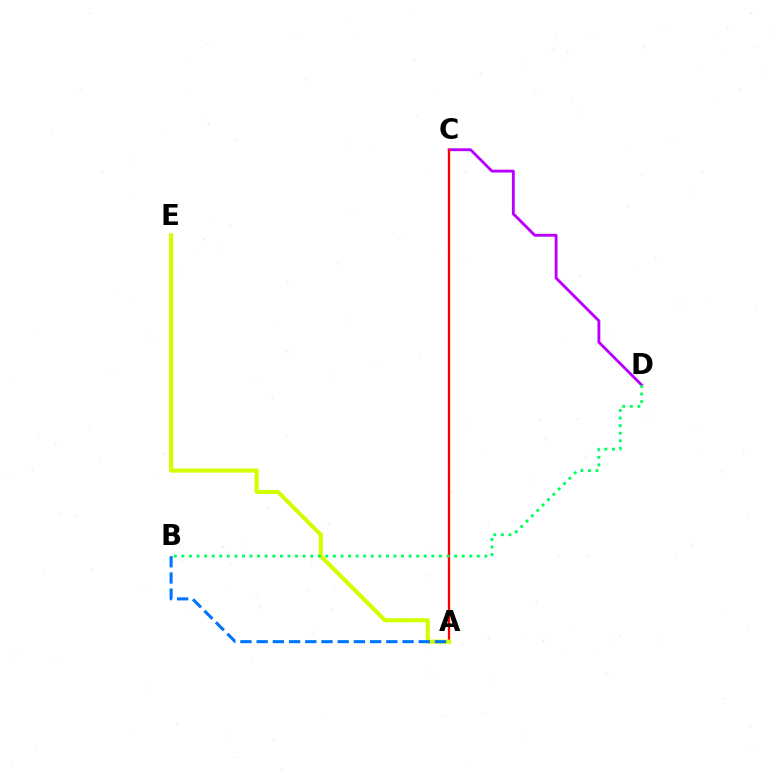{('C', 'D'): [{'color': '#b900ff', 'line_style': 'solid', 'thickness': 2.06}], ('A', 'C'): [{'color': '#ff0000', 'line_style': 'solid', 'thickness': 1.66}], ('A', 'E'): [{'color': '#d1ff00', 'line_style': 'solid', 'thickness': 2.95}], ('B', 'D'): [{'color': '#00ff5c', 'line_style': 'dotted', 'thickness': 2.06}], ('A', 'B'): [{'color': '#0074ff', 'line_style': 'dashed', 'thickness': 2.2}]}